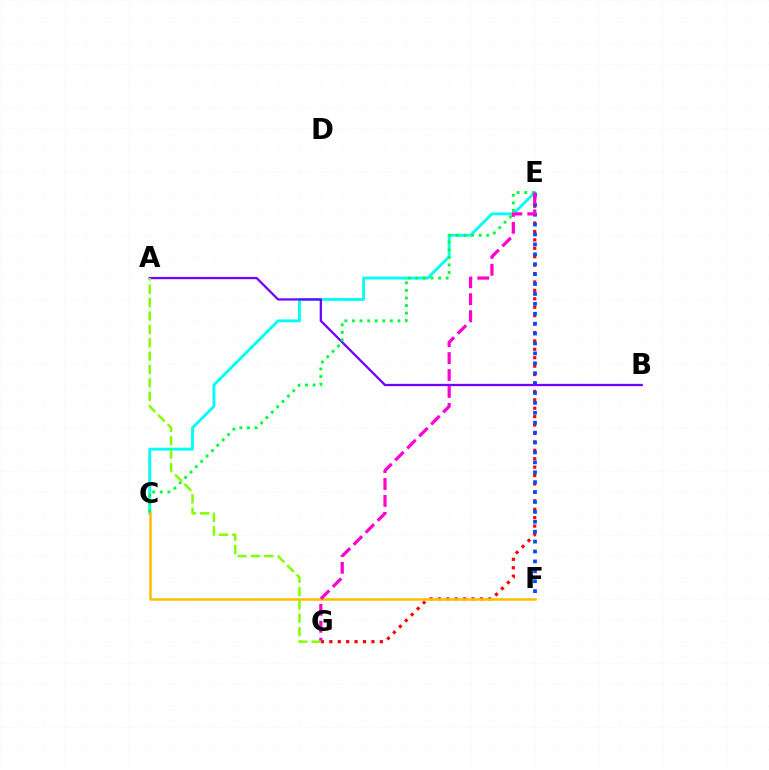{('E', 'G'): [{'color': '#ff0000', 'line_style': 'dotted', 'thickness': 2.29}, {'color': '#ff00cf', 'line_style': 'dashed', 'thickness': 2.3}], ('C', 'E'): [{'color': '#00fff6', 'line_style': 'solid', 'thickness': 2.06}, {'color': '#00ff39', 'line_style': 'dotted', 'thickness': 2.06}], ('E', 'F'): [{'color': '#004bff', 'line_style': 'dotted', 'thickness': 2.69}], ('C', 'F'): [{'color': '#ffbd00', 'line_style': 'solid', 'thickness': 1.82}], ('A', 'B'): [{'color': '#7200ff', 'line_style': 'solid', 'thickness': 1.64}], ('A', 'G'): [{'color': '#84ff00', 'line_style': 'dashed', 'thickness': 1.82}]}